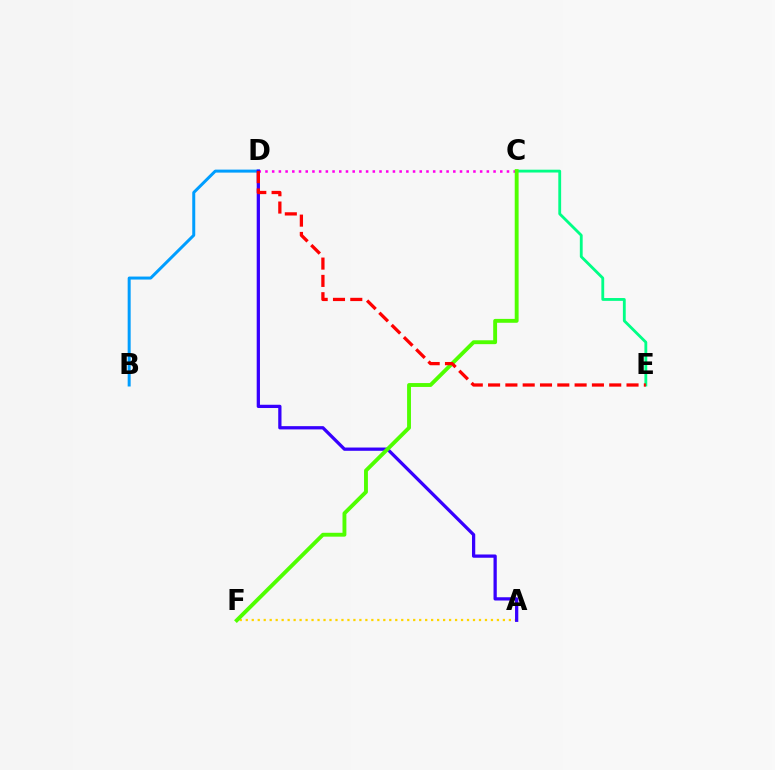{('C', 'E'): [{'color': '#00ff86', 'line_style': 'solid', 'thickness': 2.03}], ('A', 'F'): [{'color': '#ffd500', 'line_style': 'dotted', 'thickness': 1.62}], ('B', 'D'): [{'color': '#009eff', 'line_style': 'solid', 'thickness': 2.16}], ('C', 'D'): [{'color': '#ff00ed', 'line_style': 'dotted', 'thickness': 1.82}], ('A', 'D'): [{'color': '#3700ff', 'line_style': 'solid', 'thickness': 2.35}], ('C', 'F'): [{'color': '#4fff00', 'line_style': 'solid', 'thickness': 2.79}], ('D', 'E'): [{'color': '#ff0000', 'line_style': 'dashed', 'thickness': 2.35}]}